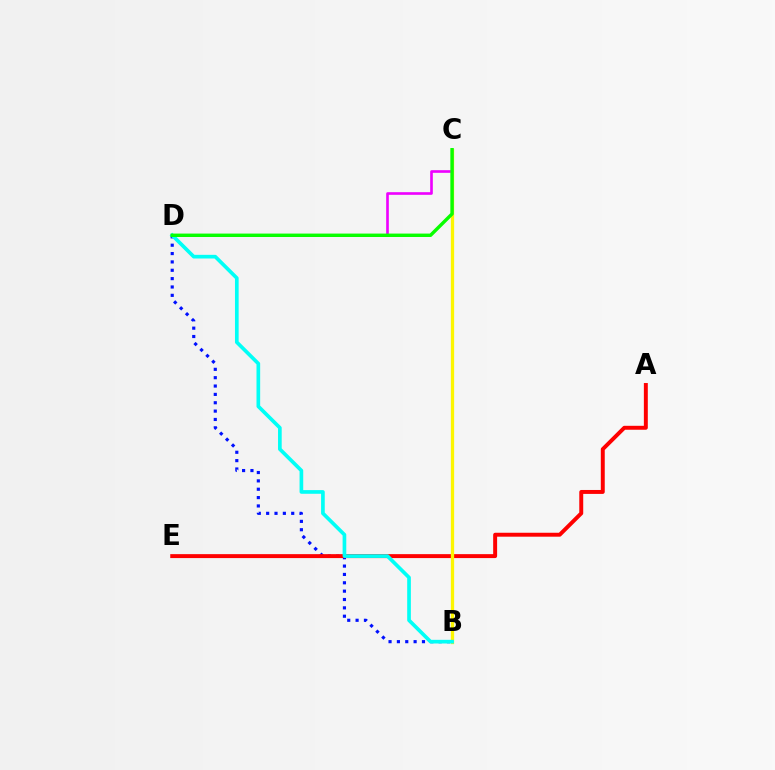{('B', 'D'): [{'color': '#0010ff', 'line_style': 'dotted', 'thickness': 2.27}, {'color': '#00fff6', 'line_style': 'solid', 'thickness': 2.64}], ('A', 'E'): [{'color': '#ff0000', 'line_style': 'solid', 'thickness': 2.84}], ('C', 'D'): [{'color': '#ee00ff', 'line_style': 'solid', 'thickness': 1.9}, {'color': '#08ff00', 'line_style': 'solid', 'thickness': 2.45}], ('B', 'C'): [{'color': '#fcf500', 'line_style': 'solid', 'thickness': 2.37}]}